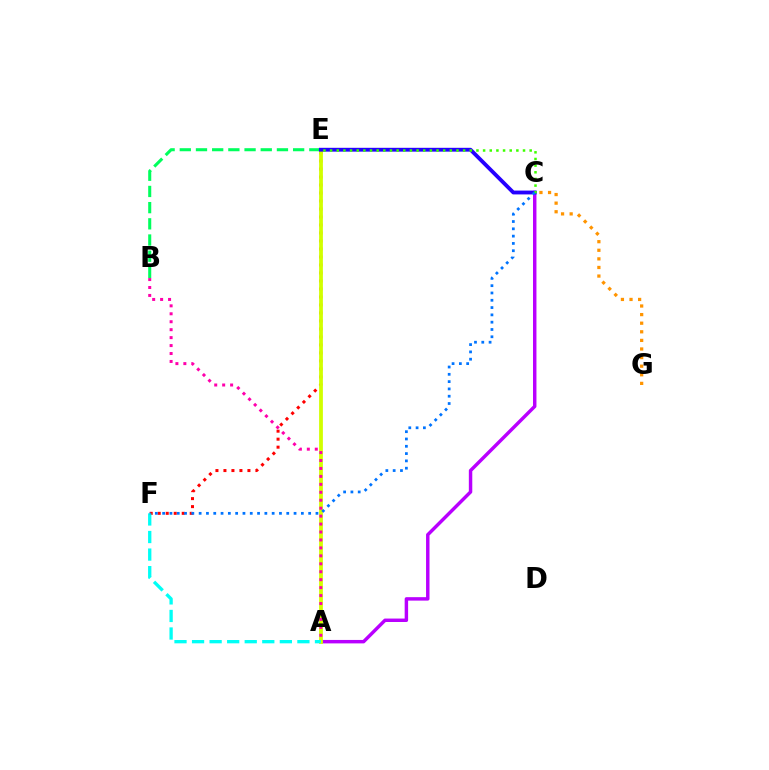{('C', 'G'): [{'color': '#ff9400', 'line_style': 'dotted', 'thickness': 2.34}], ('E', 'F'): [{'color': '#ff0000', 'line_style': 'dotted', 'thickness': 2.17}], ('A', 'C'): [{'color': '#b900ff', 'line_style': 'solid', 'thickness': 2.48}], ('B', 'E'): [{'color': '#00ff5c', 'line_style': 'dashed', 'thickness': 2.2}], ('A', 'E'): [{'color': '#d1ff00', 'line_style': 'solid', 'thickness': 2.71}], ('A', 'B'): [{'color': '#ff00ac', 'line_style': 'dotted', 'thickness': 2.16}], ('A', 'F'): [{'color': '#00fff6', 'line_style': 'dashed', 'thickness': 2.39}], ('C', 'E'): [{'color': '#2500ff', 'line_style': 'solid', 'thickness': 2.76}, {'color': '#3dff00', 'line_style': 'dotted', 'thickness': 1.81}], ('C', 'F'): [{'color': '#0074ff', 'line_style': 'dotted', 'thickness': 1.98}]}